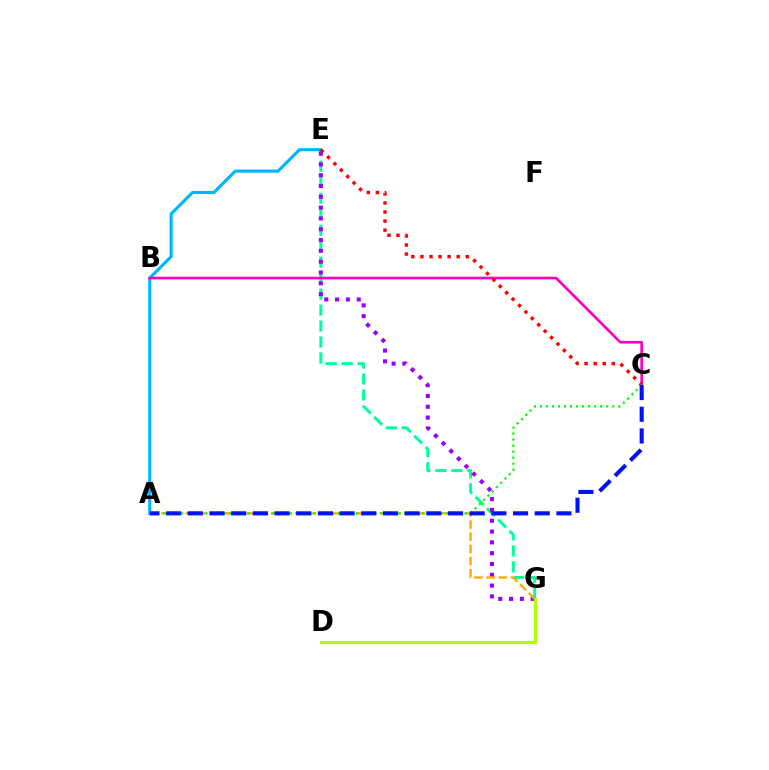{('E', 'G'): [{'color': '#00ff9d', 'line_style': 'dashed', 'thickness': 2.17}, {'color': '#9b00ff', 'line_style': 'dotted', 'thickness': 2.94}], ('A', 'E'): [{'color': '#00b5ff', 'line_style': 'solid', 'thickness': 2.24}], ('B', 'C'): [{'color': '#ff00bd', 'line_style': 'solid', 'thickness': 1.91}], ('C', 'E'): [{'color': '#ff0000', 'line_style': 'dotted', 'thickness': 2.46}], ('D', 'G'): [{'color': '#b3ff00', 'line_style': 'solid', 'thickness': 2.27}], ('A', 'G'): [{'color': '#ffa500', 'line_style': 'dashed', 'thickness': 1.65}], ('A', 'C'): [{'color': '#08ff00', 'line_style': 'dotted', 'thickness': 1.64}, {'color': '#0010ff', 'line_style': 'dashed', 'thickness': 2.95}]}